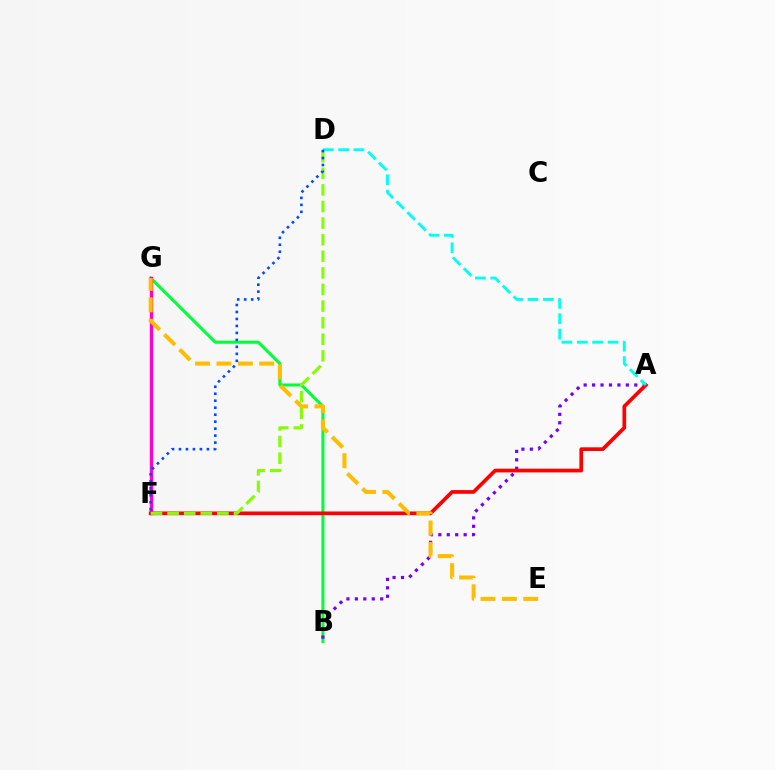{('B', 'G'): [{'color': '#00ff39', 'line_style': 'solid', 'thickness': 2.19}], ('F', 'G'): [{'color': '#ff00cf', 'line_style': 'solid', 'thickness': 2.44}], ('A', 'B'): [{'color': '#7200ff', 'line_style': 'dotted', 'thickness': 2.29}], ('A', 'F'): [{'color': '#ff0000', 'line_style': 'solid', 'thickness': 2.67}], ('E', 'G'): [{'color': '#ffbd00', 'line_style': 'dashed', 'thickness': 2.9}], ('A', 'D'): [{'color': '#00fff6', 'line_style': 'dashed', 'thickness': 2.08}], ('D', 'F'): [{'color': '#84ff00', 'line_style': 'dashed', 'thickness': 2.25}, {'color': '#004bff', 'line_style': 'dotted', 'thickness': 1.9}]}